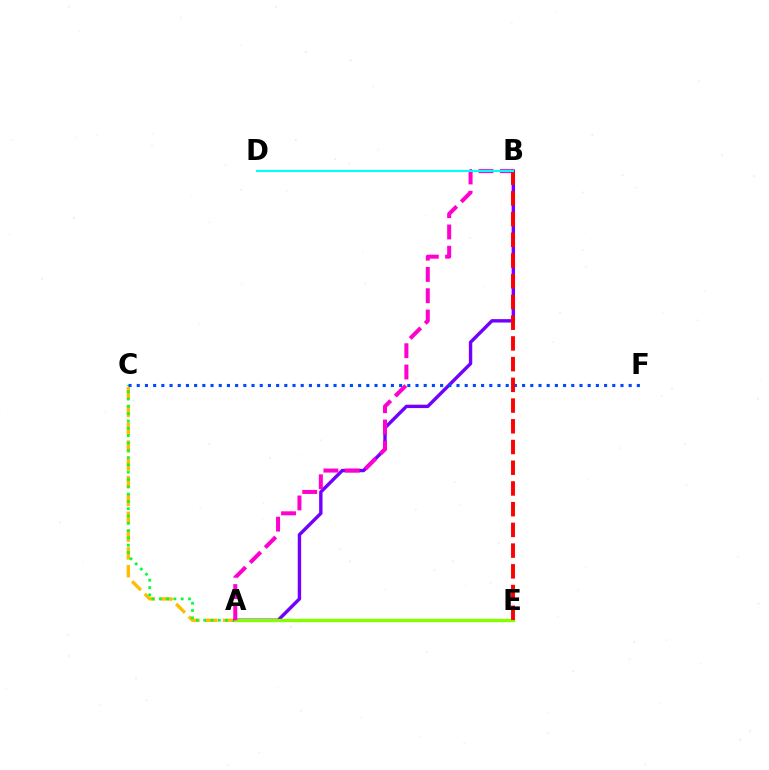{('A', 'C'): [{'color': '#ffbd00', 'line_style': 'dashed', 'thickness': 2.42}, {'color': '#00ff39', 'line_style': 'dotted', 'thickness': 1.99}], ('A', 'B'): [{'color': '#7200ff', 'line_style': 'solid', 'thickness': 2.45}, {'color': '#ff00cf', 'line_style': 'dashed', 'thickness': 2.89}], ('A', 'E'): [{'color': '#84ff00', 'line_style': 'solid', 'thickness': 2.42}], ('C', 'F'): [{'color': '#004bff', 'line_style': 'dotted', 'thickness': 2.23}], ('B', 'E'): [{'color': '#ff0000', 'line_style': 'dashed', 'thickness': 2.81}], ('B', 'D'): [{'color': '#00fff6', 'line_style': 'solid', 'thickness': 1.53}]}